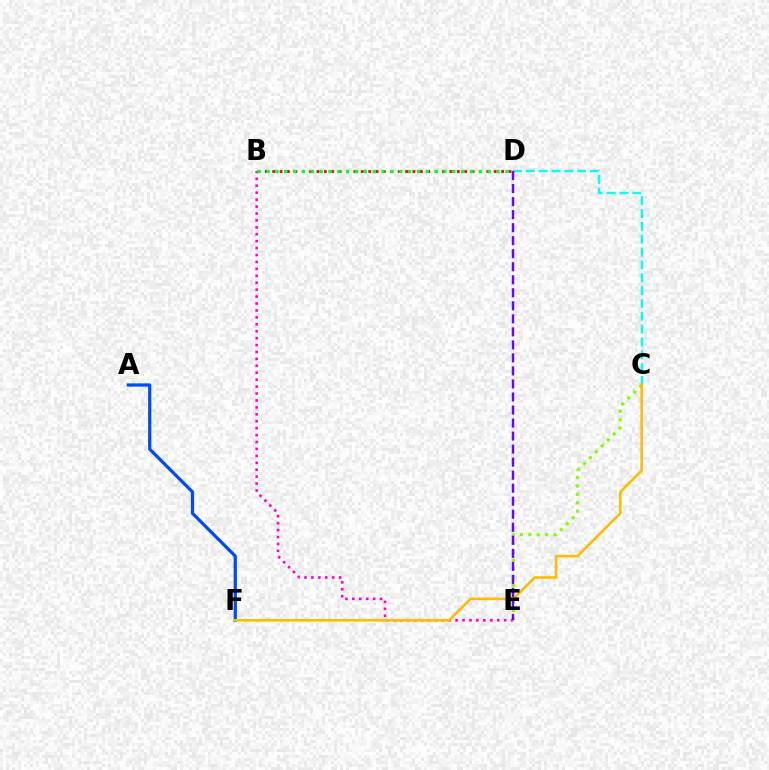{('B', 'D'): [{'color': '#ff0000', 'line_style': 'dotted', 'thickness': 2.01}, {'color': '#00ff39', 'line_style': 'dotted', 'thickness': 2.4}], ('A', 'F'): [{'color': '#004bff', 'line_style': 'solid', 'thickness': 2.34}], ('B', 'E'): [{'color': '#ff00cf', 'line_style': 'dotted', 'thickness': 1.88}], ('C', 'E'): [{'color': '#84ff00', 'line_style': 'dotted', 'thickness': 2.28}], ('C', 'D'): [{'color': '#00fff6', 'line_style': 'dashed', 'thickness': 1.75}], ('C', 'F'): [{'color': '#ffbd00', 'line_style': 'solid', 'thickness': 1.88}], ('D', 'E'): [{'color': '#7200ff', 'line_style': 'dashed', 'thickness': 1.77}]}